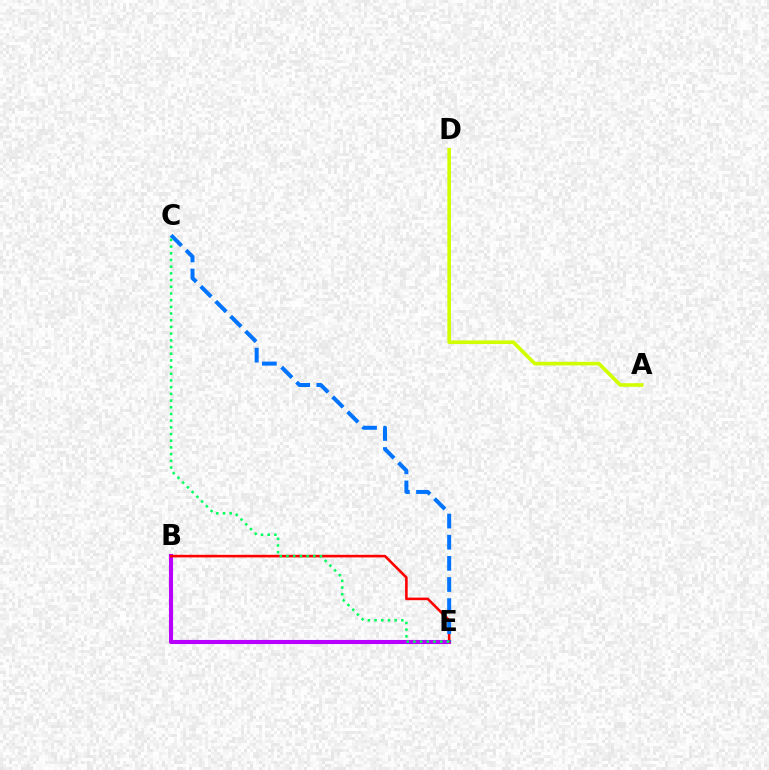{('B', 'E'): [{'color': '#b900ff', 'line_style': 'solid', 'thickness': 2.95}, {'color': '#ff0000', 'line_style': 'solid', 'thickness': 1.86}], ('C', 'E'): [{'color': '#0074ff', 'line_style': 'dashed', 'thickness': 2.87}, {'color': '#00ff5c', 'line_style': 'dotted', 'thickness': 1.82}], ('A', 'D'): [{'color': '#d1ff00', 'line_style': 'solid', 'thickness': 2.61}]}